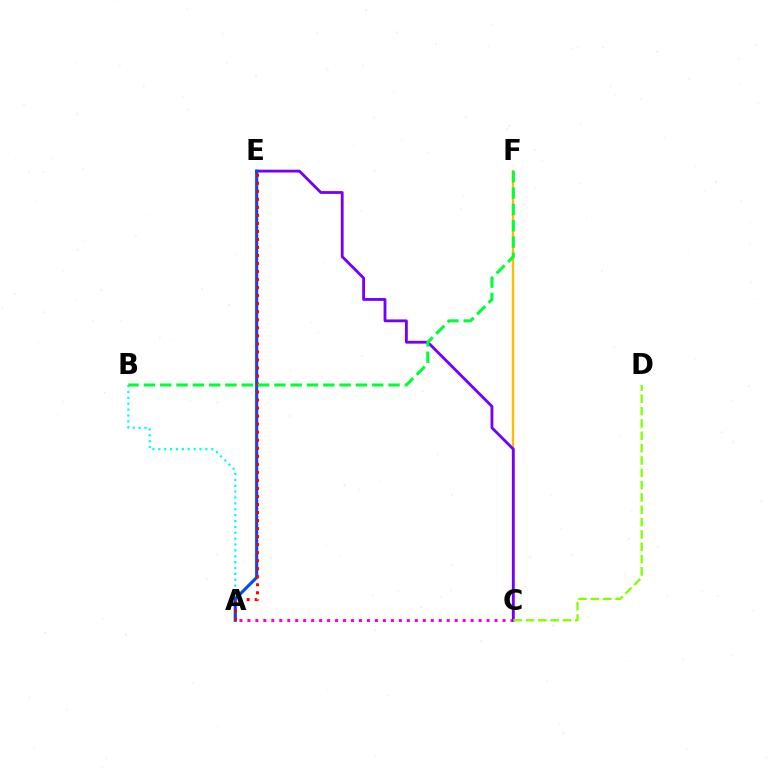{('A', 'C'): [{'color': '#ff00cf', 'line_style': 'dotted', 'thickness': 2.17}], ('C', 'F'): [{'color': '#ffbd00', 'line_style': 'solid', 'thickness': 1.71}], ('A', 'B'): [{'color': '#00fff6', 'line_style': 'dotted', 'thickness': 1.6}], ('C', 'E'): [{'color': '#7200ff', 'line_style': 'solid', 'thickness': 2.03}], ('A', 'E'): [{'color': '#004bff', 'line_style': 'solid', 'thickness': 2.25}, {'color': '#ff0000', 'line_style': 'dotted', 'thickness': 2.18}], ('C', 'D'): [{'color': '#84ff00', 'line_style': 'dashed', 'thickness': 1.68}], ('B', 'F'): [{'color': '#00ff39', 'line_style': 'dashed', 'thickness': 2.22}]}